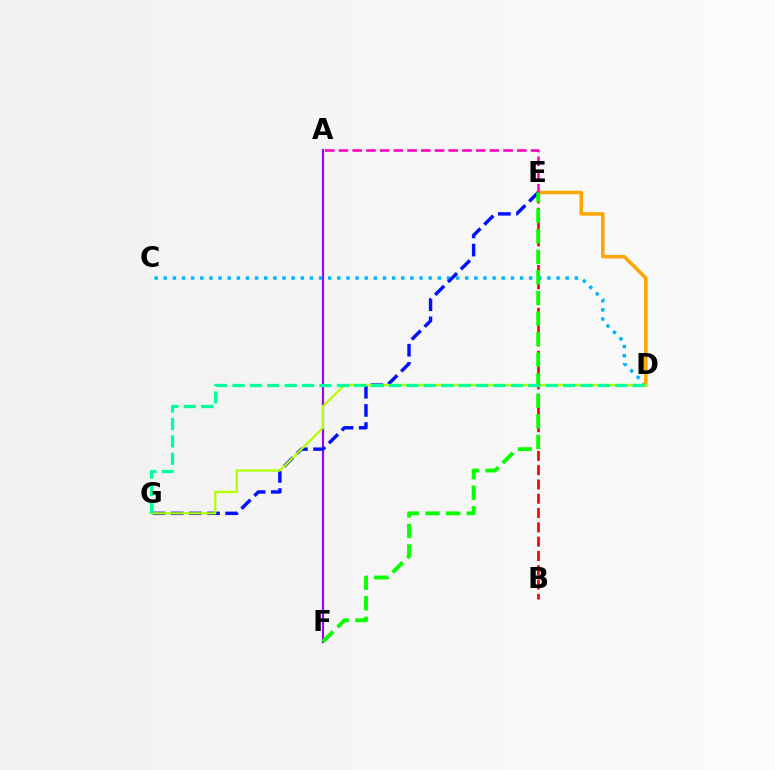{('A', 'F'): [{'color': '#9b00ff', 'line_style': 'solid', 'thickness': 1.55}], ('C', 'D'): [{'color': '#00b5ff', 'line_style': 'dotted', 'thickness': 2.48}], ('D', 'E'): [{'color': '#ffa500', 'line_style': 'solid', 'thickness': 2.53}], ('E', 'G'): [{'color': '#0010ff', 'line_style': 'dashed', 'thickness': 2.46}], ('A', 'E'): [{'color': '#ff00bd', 'line_style': 'dashed', 'thickness': 1.86}], ('B', 'E'): [{'color': '#ff0000', 'line_style': 'dashed', 'thickness': 1.94}], ('E', 'F'): [{'color': '#08ff00', 'line_style': 'dashed', 'thickness': 2.79}], ('D', 'G'): [{'color': '#b3ff00', 'line_style': 'solid', 'thickness': 1.61}, {'color': '#00ff9d', 'line_style': 'dashed', 'thickness': 2.36}]}